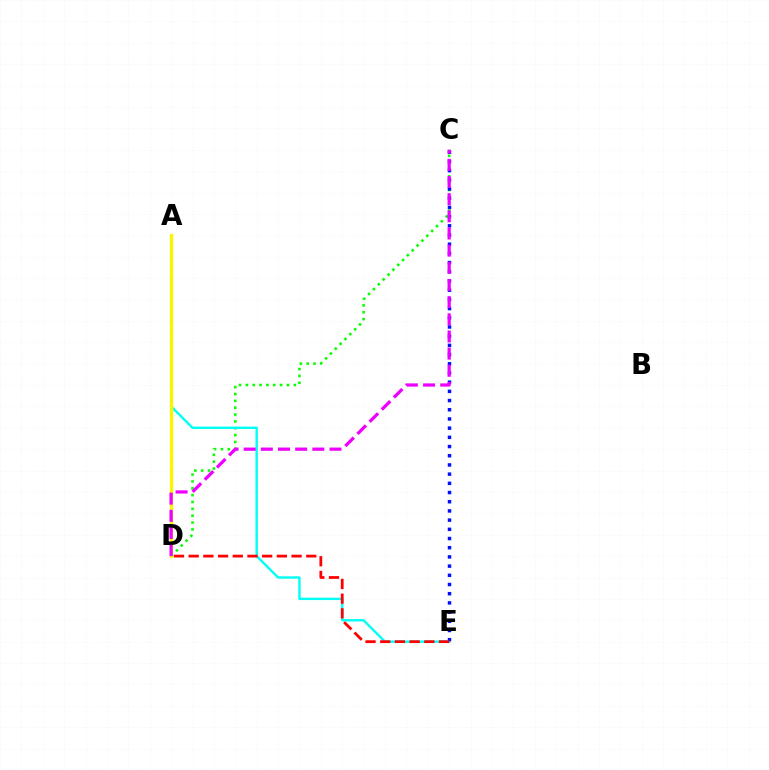{('C', 'D'): [{'color': '#08ff00', 'line_style': 'dotted', 'thickness': 1.86}, {'color': '#ee00ff', 'line_style': 'dashed', 'thickness': 2.33}], ('A', 'E'): [{'color': '#00fff6', 'line_style': 'solid', 'thickness': 1.72}], ('A', 'D'): [{'color': '#fcf500', 'line_style': 'solid', 'thickness': 2.38}], ('C', 'E'): [{'color': '#0010ff', 'line_style': 'dotted', 'thickness': 2.5}], ('D', 'E'): [{'color': '#ff0000', 'line_style': 'dashed', 'thickness': 2.0}]}